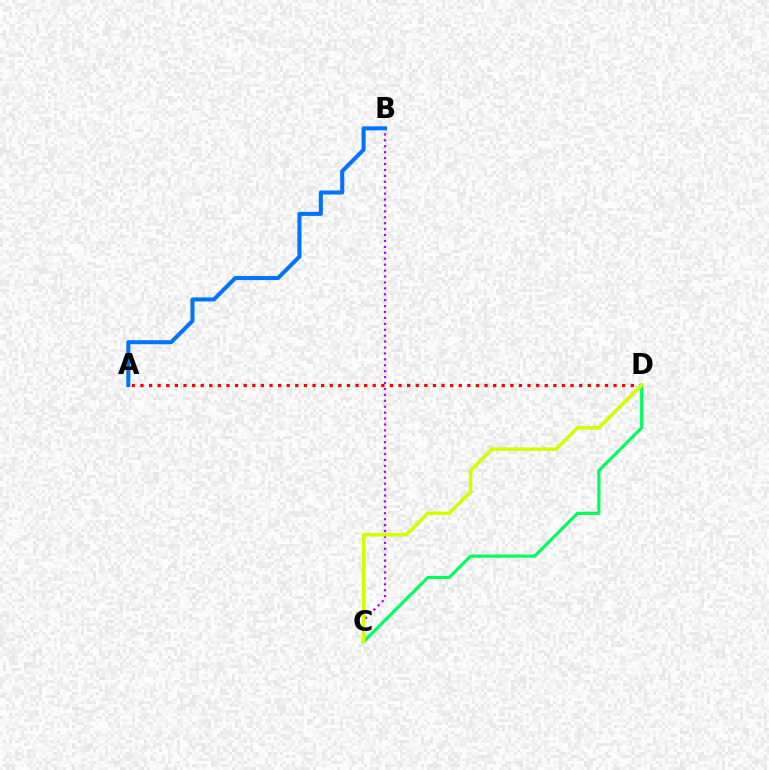{('B', 'C'): [{'color': '#b900ff', 'line_style': 'dotted', 'thickness': 1.61}], ('A', 'B'): [{'color': '#0074ff', 'line_style': 'solid', 'thickness': 2.92}], ('C', 'D'): [{'color': '#00ff5c', 'line_style': 'solid', 'thickness': 2.29}, {'color': '#d1ff00', 'line_style': 'solid', 'thickness': 2.56}], ('A', 'D'): [{'color': '#ff0000', 'line_style': 'dotted', 'thickness': 2.34}]}